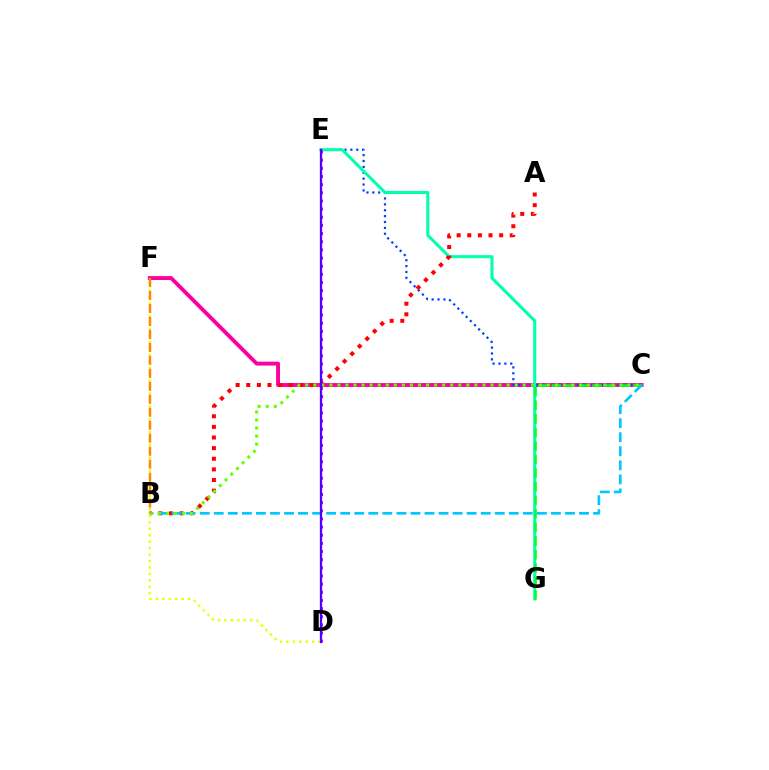{('C', 'F'): [{'color': '#ff00a0', 'line_style': 'solid', 'thickness': 2.8}], ('C', 'E'): [{'color': '#003fff', 'line_style': 'dotted', 'thickness': 1.6}], ('E', 'G'): [{'color': '#00ffaf', 'line_style': 'solid', 'thickness': 2.2}], ('C', 'G'): [{'color': '#00ff27', 'line_style': 'dashed', 'thickness': 1.84}], ('A', 'B'): [{'color': '#ff0000', 'line_style': 'dotted', 'thickness': 2.89}], ('B', 'C'): [{'color': '#00c7ff', 'line_style': 'dashed', 'thickness': 1.91}, {'color': '#66ff00', 'line_style': 'dotted', 'thickness': 2.19}], ('D', 'E'): [{'color': '#d600ff', 'line_style': 'dotted', 'thickness': 2.22}, {'color': '#4f00ff', 'line_style': 'solid', 'thickness': 1.62}], ('D', 'F'): [{'color': '#eeff00', 'line_style': 'dotted', 'thickness': 1.75}], ('B', 'F'): [{'color': '#ff8800', 'line_style': 'dashed', 'thickness': 1.76}]}